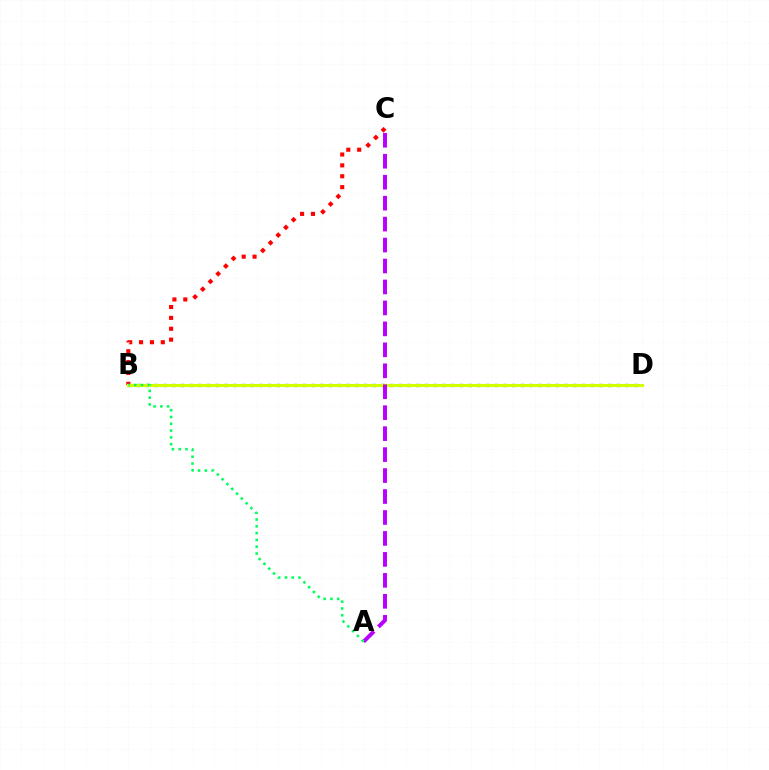{('B', 'D'): [{'color': '#0074ff', 'line_style': 'dotted', 'thickness': 2.37}, {'color': '#d1ff00', 'line_style': 'solid', 'thickness': 2.27}], ('B', 'C'): [{'color': '#ff0000', 'line_style': 'dotted', 'thickness': 2.95}], ('A', 'C'): [{'color': '#b900ff', 'line_style': 'dashed', 'thickness': 2.85}], ('A', 'B'): [{'color': '#00ff5c', 'line_style': 'dotted', 'thickness': 1.85}]}